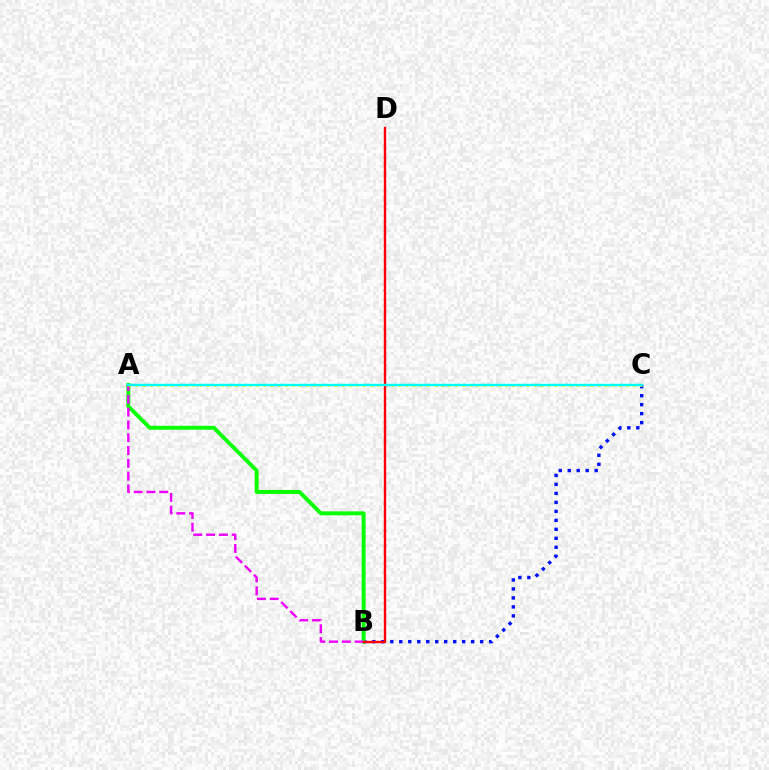{('B', 'C'): [{'color': '#0010ff', 'line_style': 'dotted', 'thickness': 2.44}], ('A', 'B'): [{'color': '#08ff00', 'line_style': 'solid', 'thickness': 2.82}, {'color': '#ee00ff', 'line_style': 'dashed', 'thickness': 1.74}], ('A', 'C'): [{'color': '#fcf500', 'line_style': 'dotted', 'thickness': 1.93}, {'color': '#00fff6', 'line_style': 'solid', 'thickness': 1.76}], ('B', 'D'): [{'color': '#ff0000', 'line_style': 'solid', 'thickness': 1.72}]}